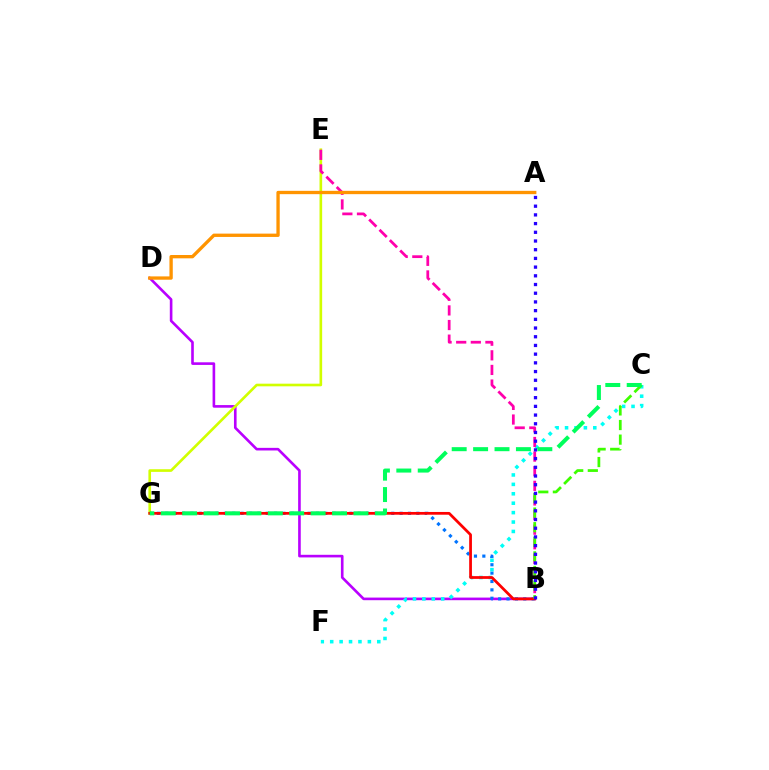{('B', 'D'): [{'color': '#b900ff', 'line_style': 'solid', 'thickness': 1.89}], ('E', 'G'): [{'color': '#d1ff00', 'line_style': 'solid', 'thickness': 1.9}], ('B', 'G'): [{'color': '#0074ff', 'line_style': 'dotted', 'thickness': 2.27}, {'color': '#ff0000', 'line_style': 'solid', 'thickness': 1.98}], ('C', 'F'): [{'color': '#00fff6', 'line_style': 'dotted', 'thickness': 2.56}], ('B', 'E'): [{'color': '#ff00ac', 'line_style': 'dashed', 'thickness': 1.99}], ('B', 'C'): [{'color': '#3dff00', 'line_style': 'dashed', 'thickness': 1.98}], ('A', 'B'): [{'color': '#2500ff', 'line_style': 'dotted', 'thickness': 2.36}], ('A', 'D'): [{'color': '#ff9400', 'line_style': 'solid', 'thickness': 2.39}], ('C', 'G'): [{'color': '#00ff5c', 'line_style': 'dashed', 'thickness': 2.91}]}